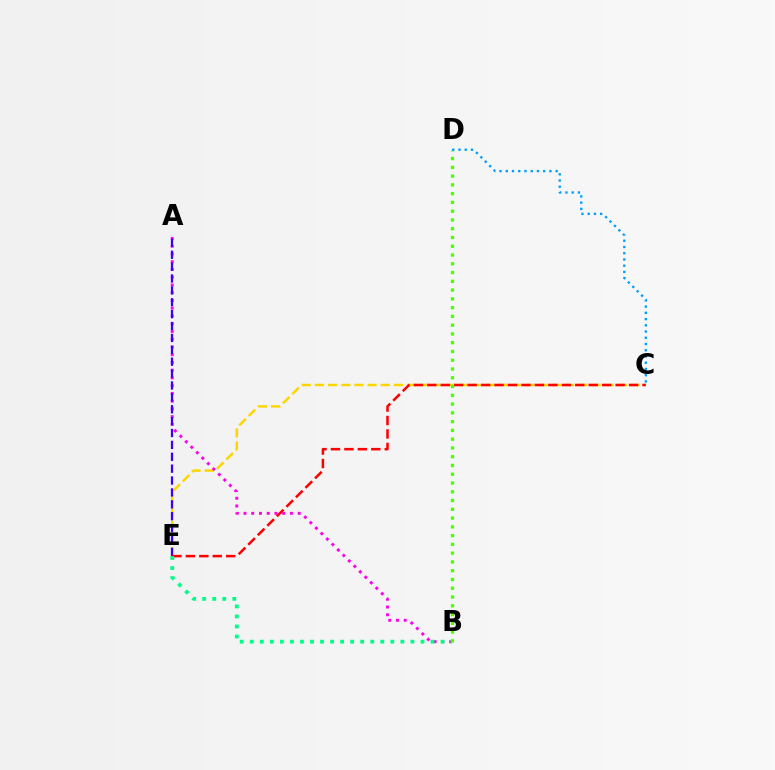{('C', 'E'): [{'color': '#ffd500', 'line_style': 'dashed', 'thickness': 1.79}, {'color': '#ff0000', 'line_style': 'dashed', 'thickness': 1.83}], ('A', 'B'): [{'color': '#ff00ed', 'line_style': 'dotted', 'thickness': 2.1}], ('A', 'E'): [{'color': '#3700ff', 'line_style': 'dashed', 'thickness': 1.61}], ('B', 'E'): [{'color': '#00ff86', 'line_style': 'dotted', 'thickness': 2.73}], ('B', 'D'): [{'color': '#4fff00', 'line_style': 'dotted', 'thickness': 2.38}], ('C', 'D'): [{'color': '#009eff', 'line_style': 'dotted', 'thickness': 1.69}]}